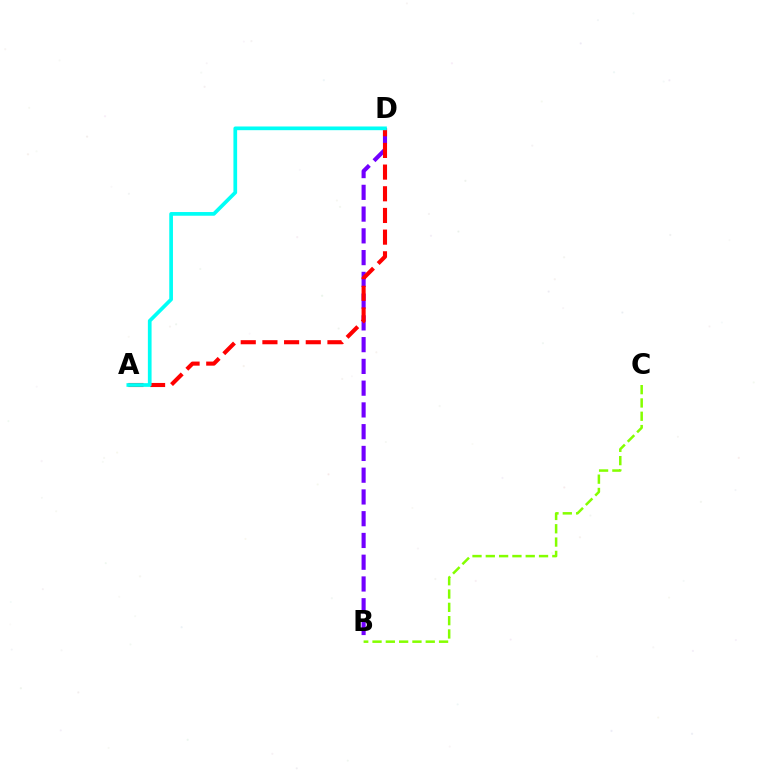{('B', 'C'): [{'color': '#84ff00', 'line_style': 'dashed', 'thickness': 1.81}], ('B', 'D'): [{'color': '#7200ff', 'line_style': 'dashed', 'thickness': 2.96}], ('A', 'D'): [{'color': '#ff0000', 'line_style': 'dashed', 'thickness': 2.94}, {'color': '#00fff6', 'line_style': 'solid', 'thickness': 2.66}]}